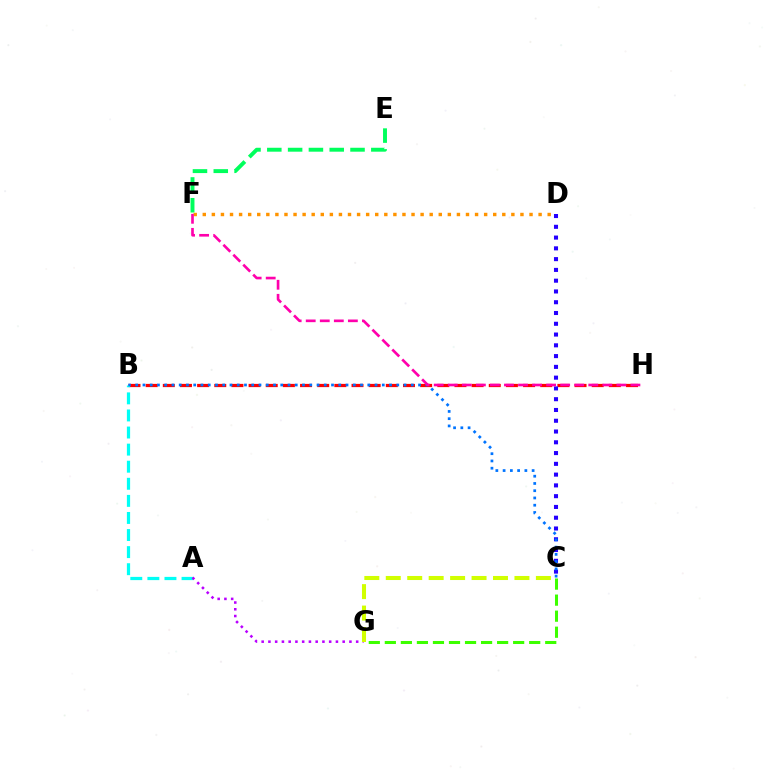{('E', 'F'): [{'color': '#00ff5c', 'line_style': 'dashed', 'thickness': 2.83}], ('B', 'H'): [{'color': '#ff0000', 'line_style': 'dashed', 'thickness': 2.33}], ('A', 'B'): [{'color': '#00fff6', 'line_style': 'dashed', 'thickness': 2.32}], ('A', 'G'): [{'color': '#b900ff', 'line_style': 'dotted', 'thickness': 1.83}], ('C', 'D'): [{'color': '#2500ff', 'line_style': 'dotted', 'thickness': 2.93}], ('C', 'G'): [{'color': '#d1ff00', 'line_style': 'dashed', 'thickness': 2.91}, {'color': '#3dff00', 'line_style': 'dashed', 'thickness': 2.18}], ('B', 'C'): [{'color': '#0074ff', 'line_style': 'dotted', 'thickness': 1.97}], ('D', 'F'): [{'color': '#ff9400', 'line_style': 'dotted', 'thickness': 2.47}], ('F', 'H'): [{'color': '#ff00ac', 'line_style': 'dashed', 'thickness': 1.91}]}